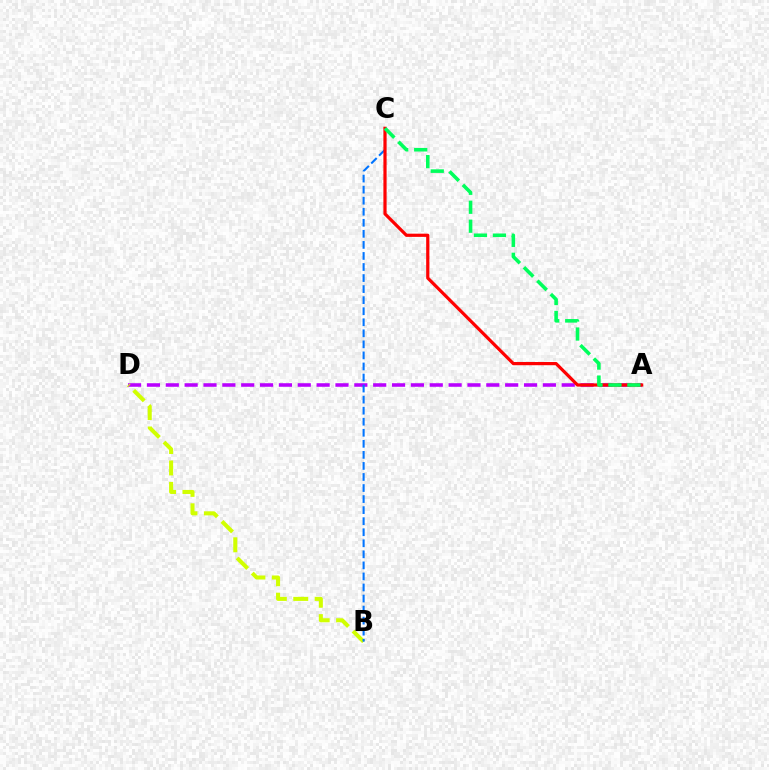{('A', 'D'): [{'color': '#b900ff', 'line_style': 'dashed', 'thickness': 2.56}], ('B', 'D'): [{'color': '#d1ff00', 'line_style': 'dashed', 'thickness': 2.91}], ('B', 'C'): [{'color': '#0074ff', 'line_style': 'dashed', 'thickness': 1.5}], ('A', 'C'): [{'color': '#ff0000', 'line_style': 'solid', 'thickness': 2.3}, {'color': '#00ff5c', 'line_style': 'dashed', 'thickness': 2.58}]}